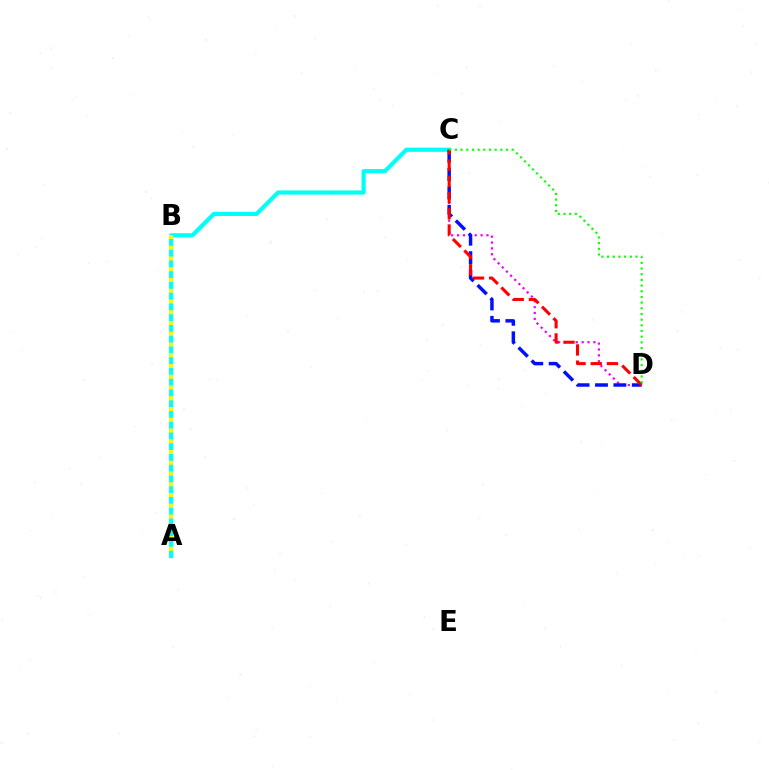{('C', 'D'): [{'color': '#ee00ff', 'line_style': 'dotted', 'thickness': 1.6}, {'color': '#0010ff', 'line_style': 'dashed', 'thickness': 2.5}, {'color': '#ff0000', 'line_style': 'dashed', 'thickness': 2.2}, {'color': '#08ff00', 'line_style': 'dotted', 'thickness': 1.54}], ('A', 'C'): [{'color': '#00fff6', 'line_style': 'solid', 'thickness': 2.98}], ('A', 'B'): [{'color': '#fcf500', 'line_style': 'dotted', 'thickness': 2.92}]}